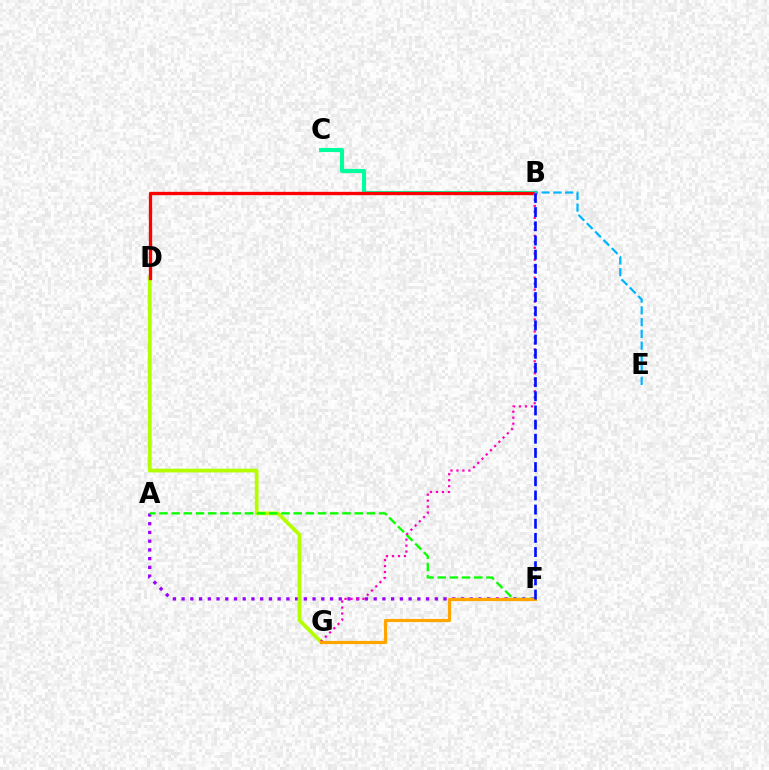{('A', 'F'): [{'color': '#9b00ff', 'line_style': 'dotted', 'thickness': 2.37}, {'color': '#08ff00', 'line_style': 'dashed', 'thickness': 1.66}], ('D', 'G'): [{'color': '#b3ff00', 'line_style': 'solid', 'thickness': 2.71}], ('B', 'C'): [{'color': '#00ff9d', 'line_style': 'solid', 'thickness': 2.95}], ('B', 'D'): [{'color': '#ff0000', 'line_style': 'solid', 'thickness': 2.39}], ('B', 'G'): [{'color': '#ff00bd', 'line_style': 'dotted', 'thickness': 1.62}], ('F', 'G'): [{'color': '#ffa500', 'line_style': 'solid', 'thickness': 2.3}], ('B', 'E'): [{'color': '#00b5ff', 'line_style': 'dashed', 'thickness': 1.6}], ('B', 'F'): [{'color': '#0010ff', 'line_style': 'dashed', 'thickness': 1.92}]}